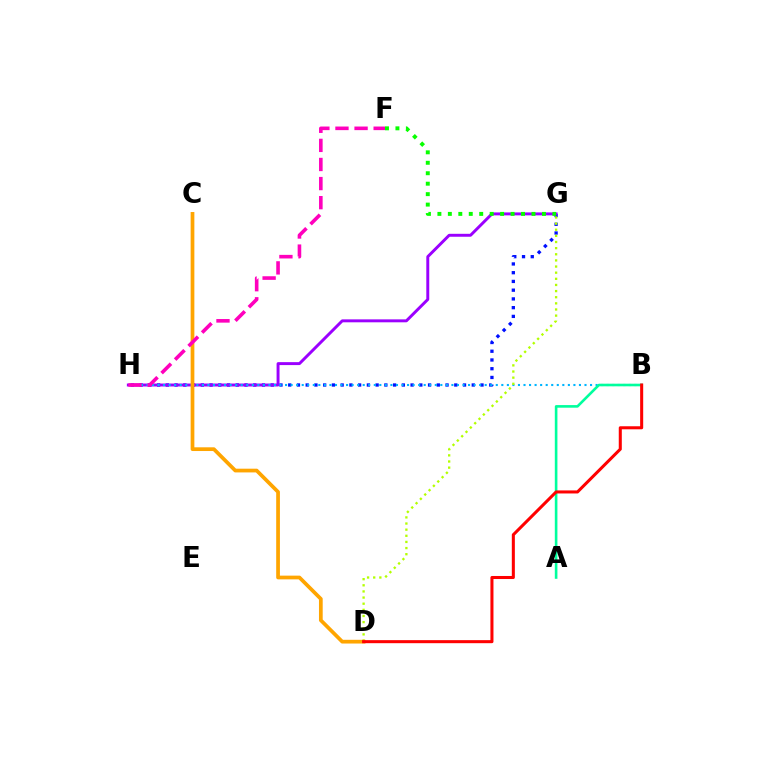{('G', 'H'): [{'color': '#0010ff', 'line_style': 'dotted', 'thickness': 2.37}, {'color': '#9b00ff', 'line_style': 'solid', 'thickness': 2.12}], ('B', 'H'): [{'color': '#00b5ff', 'line_style': 'dotted', 'thickness': 1.51}], ('D', 'G'): [{'color': '#b3ff00', 'line_style': 'dotted', 'thickness': 1.67}], ('C', 'D'): [{'color': '#ffa500', 'line_style': 'solid', 'thickness': 2.68}], ('A', 'B'): [{'color': '#00ff9d', 'line_style': 'solid', 'thickness': 1.88}], ('B', 'D'): [{'color': '#ff0000', 'line_style': 'solid', 'thickness': 2.19}], ('F', 'H'): [{'color': '#ff00bd', 'line_style': 'dashed', 'thickness': 2.59}], ('F', 'G'): [{'color': '#08ff00', 'line_style': 'dotted', 'thickness': 2.84}]}